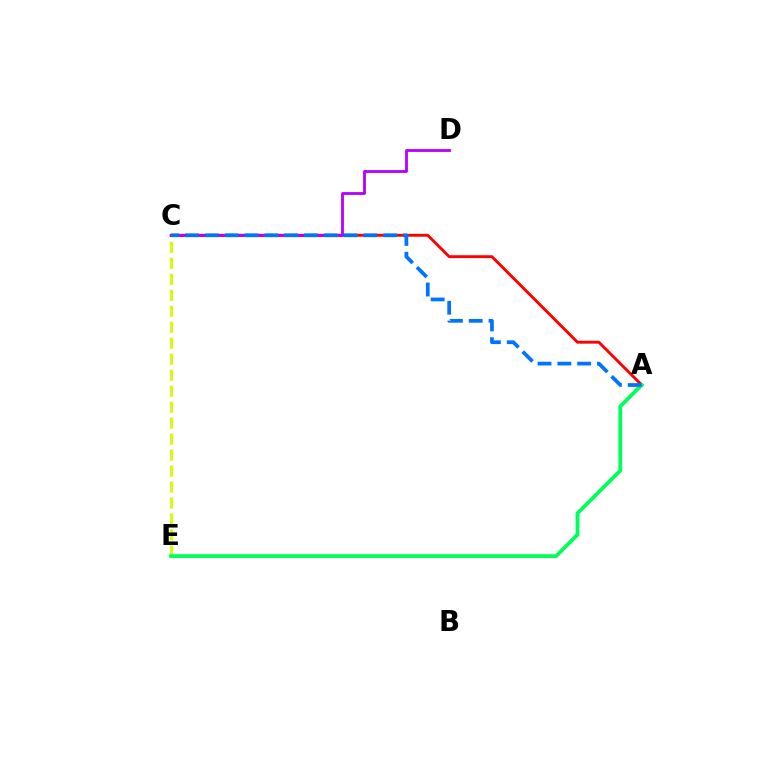{('C', 'E'): [{'color': '#d1ff00', 'line_style': 'dashed', 'thickness': 2.17}], ('A', 'C'): [{'color': '#ff0000', 'line_style': 'solid', 'thickness': 2.07}, {'color': '#0074ff', 'line_style': 'dashed', 'thickness': 2.69}], ('C', 'D'): [{'color': '#b900ff', 'line_style': 'solid', 'thickness': 2.03}], ('A', 'E'): [{'color': '#00ff5c', 'line_style': 'solid', 'thickness': 2.75}]}